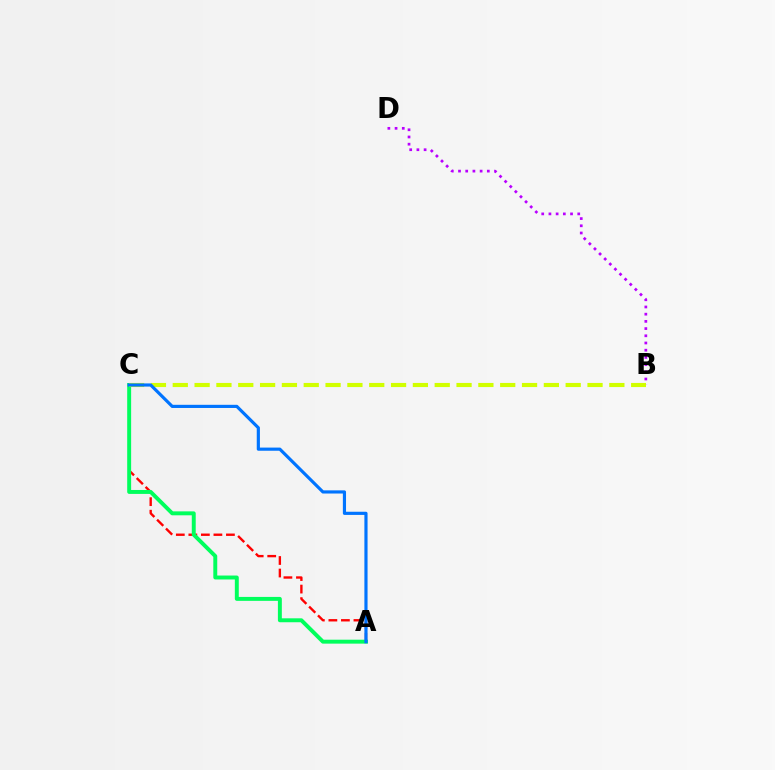{('A', 'C'): [{'color': '#ff0000', 'line_style': 'dashed', 'thickness': 1.7}, {'color': '#00ff5c', 'line_style': 'solid', 'thickness': 2.83}, {'color': '#0074ff', 'line_style': 'solid', 'thickness': 2.28}], ('B', 'D'): [{'color': '#b900ff', 'line_style': 'dotted', 'thickness': 1.96}], ('B', 'C'): [{'color': '#d1ff00', 'line_style': 'dashed', 'thickness': 2.97}]}